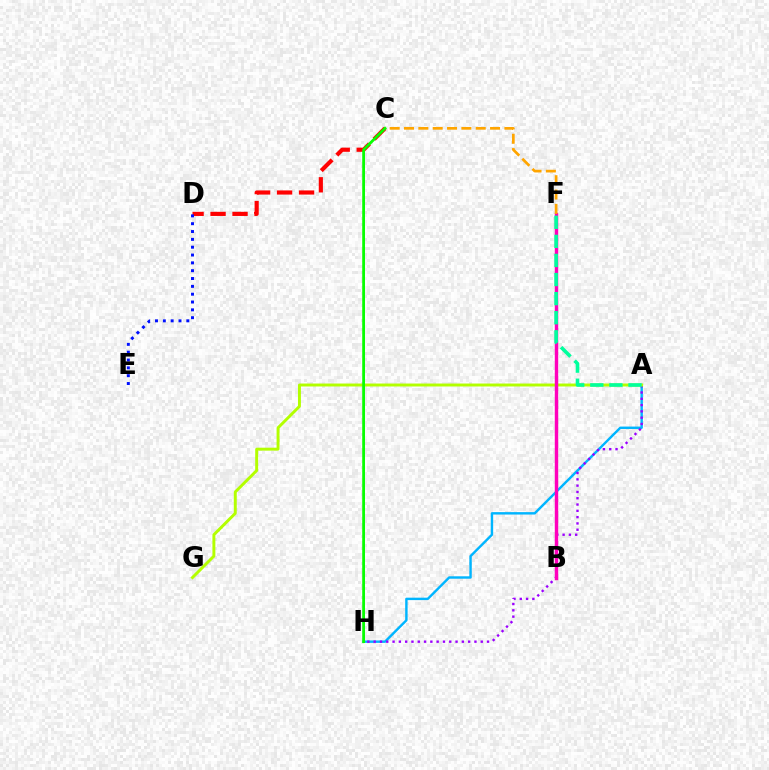{('A', 'H'): [{'color': '#00b5ff', 'line_style': 'solid', 'thickness': 1.74}, {'color': '#9b00ff', 'line_style': 'dotted', 'thickness': 1.71}], ('C', 'D'): [{'color': '#ff0000', 'line_style': 'dashed', 'thickness': 2.99}], ('D', 'E'): [{'color': '#0010ff', 'line_style': 'dotted', 'thickness': 2.13}], ('A', 'G'): [{'color': '#b3ff00', 'line_style': 'solid', 'thickness': 2.12}], ('B', 'F'): [{'color': '#ff00bd', 'line_style': 'solid', 'thickness': 2.47}], ('A', 'F'): [{'color': '#00ff9d', 'line_style': 'dashed', 'thickness': 2.59}], ('C', 'F'): [{'color': '#ffa500', 'line_style': 'dashed', 'thickness': 1.95}], ('C', 'H'): [{'color': '#08ff00', 'line_style': 'solid', 'thickness': 2.01}]}